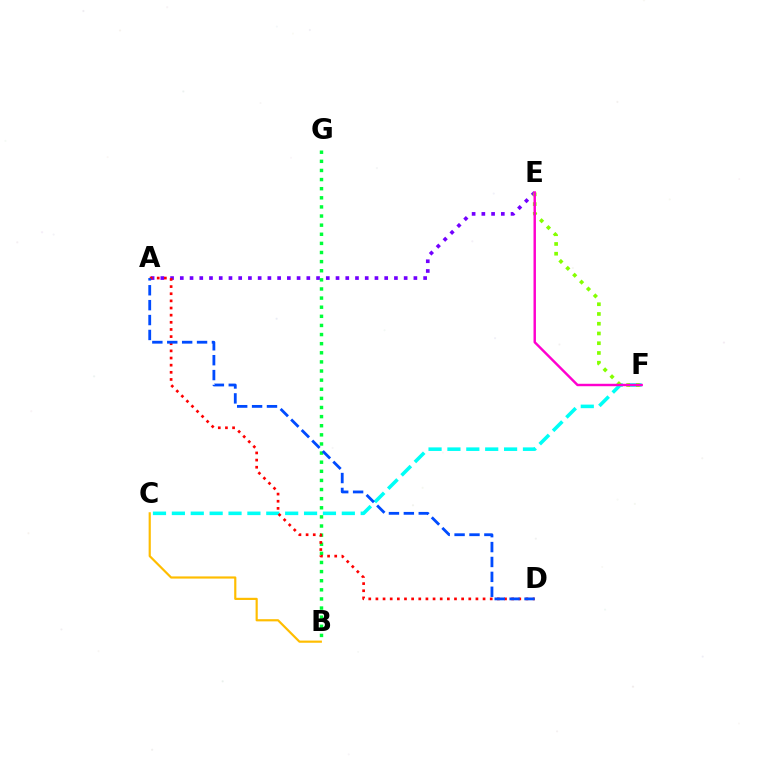{('B', 'C'): [{'color': '#ffbd00', 'line_style': 'solid', 'thickness': 1.57}], ('A', 'E'): [{'color': '#7200ff', 'line_style': 'dotted', 'thickness': 2.64}], ('C', 'F'): [{'color': '#00fff6', 'line_style': 'dashed', 'thickness': 2.57}], ('E', 'F'): [{'color': '#84ff00', 'line_style': 'dotted', 'thickness': 2.65}, {'color': '#ff00cf', 'line_style': 'solid', 'thickness': 1.76}], ('B', 'G'): [{'color': '#00ff39', 'line_style': 'dotted', 'thickness': 2.48}], ('A', 'D'): [{'color': '#ff0000', 'line_style': 'dotted', 'thickness': 1.94}, {'color': '#004bff', 'line_style': 'dashed', 'thickness': 2.02}]}